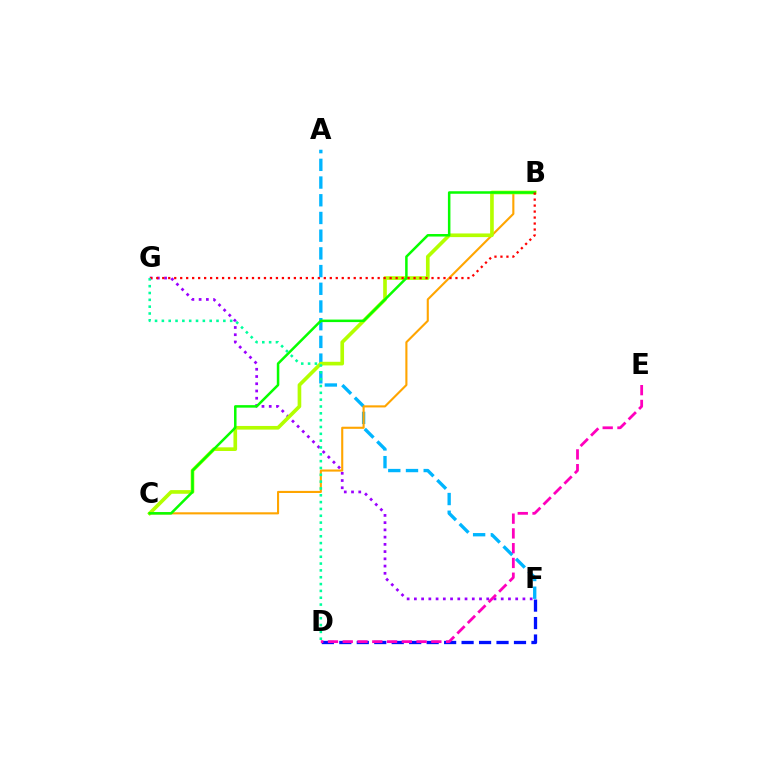{('F', 'G'): [{'color': '#9b00ff', 'line_style': 'dotted', 'thickness': 1.97}], ('A', 'F'): [{'color': '#00b5ff', 'line_style': 'dashed', 'thickness': 2.41}], ('D', 'F'): [{'color': '#0010ff', 'line_style': 'dashed', 'thickness': 2.37}], ('B', 'C'): [{'color': '#ffa500', 'line_style': 'solid', 'thickness': 1.52}, {'color': '#b3ff00', 'line_style': 'solid', 'thickness': 2.63}, {'color': '#08ff00', 'line_style': 'solid', 'thickness': 1.81}], ('D', 'E'): [{'color': '#ff00bd', 'line_style': 'dashed', 'thickness': 2.01}], ('B', 'G'): [{'color': '#ff0000', 'line_style': 'dotted', 'thickness': 1.63}], ('D', 'G'): [{'color': '#00ff9d', 'line_style': 'dotted', 'thickness': 1.86}]}